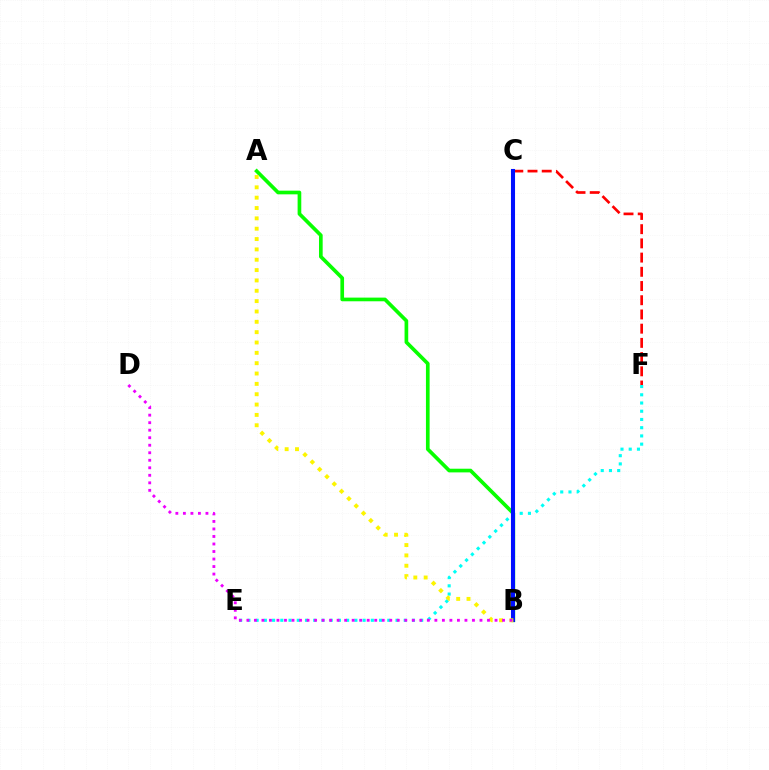{('C', 'F'): [{'color': '#ff0000', 'line_style': 'dashed', 'thickness': 1.93}], ('A', 'B'): [{'color': '#08ff00', 'line_style': 'solid', 'thickness': 2.64}, {'color': '#fcf500', 'line_style': 'dotted', 'thickness': 2.81}], ('E', 'F'): [{'color': '#00fff6', 'line_style': 'dotted', 'thickness': 2.24}], ('B', 'C'): [{'color': '#0010ff', 'line_style': 'solid', 'thickness': 2.93}], ('B', 'D'): [{'color': '#ee00ff', 'line_style': 'dotted', 'thickness': 2.04}]}